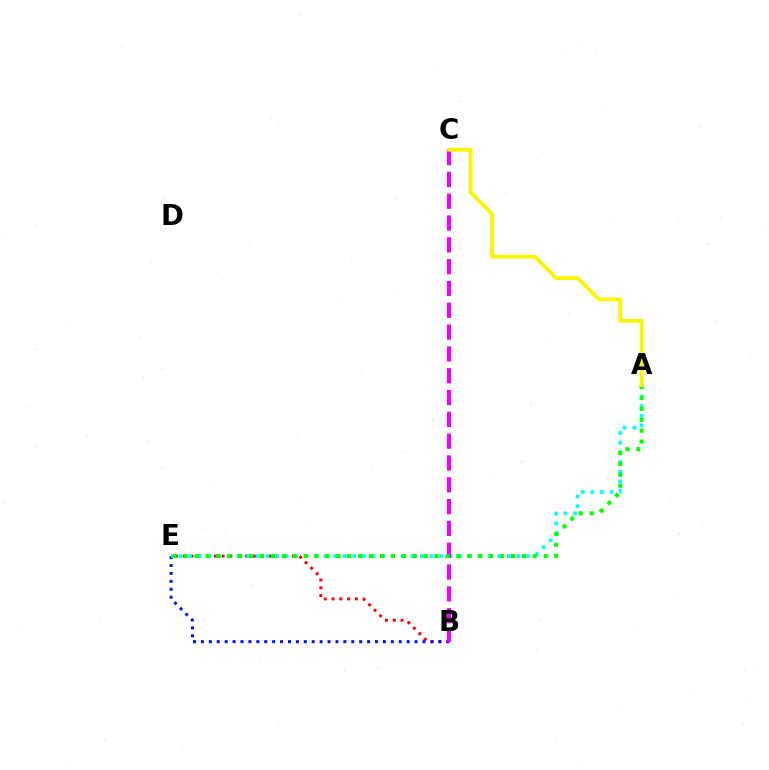{('B', 'E'): [{'color': '#ff0000', 'line_style': 'dotted', 'thickness': 2.12}, {'color': '#0010ff', 'line_style': 'dotted', 'thickness': 2.15}], ('A', 'E'): [{'color': '#00fff6', 'line_style': 'dotted', 'thickness': 2.62}, {'color': '#08ff00', 'line_style': 'dotted', 'thickness': 2.96}], ('B', 'C'): [{'color': '#ee00ff', 'line_style': 'dashed', 'thickness': 2.96}], ('A', 'C'): [{'color': '#fcf500', 'line_style': 'solid', 'thickness': 2.72}]}